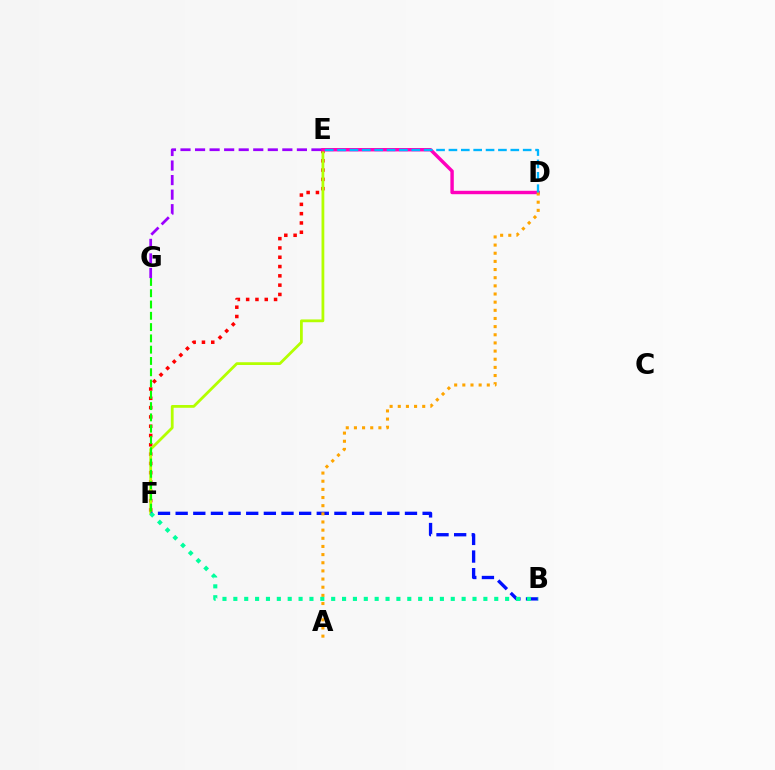{('E', 'F'): [{'color': '#ff0000', 'line_style': 'dotted', 'thickness': 2.53}, {'color': '#b3ff00', 'line_style': 'solid', 'thickness': 2.0}], ('D', 'E'): [{'color': '#ff00bd', 'line_style': 'solid', 'thickness': 2.46}, {'color': '#00b5ff', 'line_style': 'dashed', 'thickness': 1.68}], ('B', 'F'): [{'color': '#0010ff', 'line_style': 'dashed', 'thickness': 2.4}, {'color': '#00ff9d', 'line_style': 'dotted', 'thickness': 2.95}], ('F', 'G'): [{'color': '#08ff00', 'line_style': 'dashed', 'thickness': 1.53}], ('A', 'D'): [{'color': '#ffa500', 'line_style': 'dotted', 'thickness': 2.22}], ('E', 'G'): [{'color': '#9b00ff', 'line_style': 'dashed', 'thickness': 1.98}]}